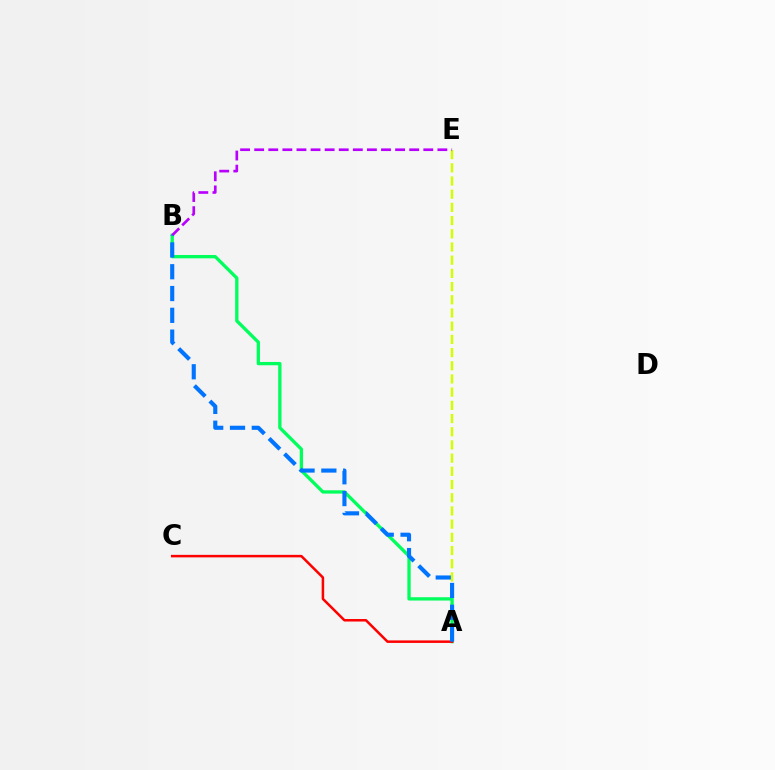{('A', 'E'): [{'color': '#d1ff00', 'line_style': 'dashed', 'thickness': 1.79}], ('A', 'B'): [{'color': '#00ff5c', 'line_style': 'solid', 'thickness': 2.38}, {'color': '#0074ff', 'line_style': 'dashed', 'thickness': 2.96}], ('A', 'C'): [{'color': '#ff0000', 'line_style': 'solid', 'thickness': 1.81}], ('B', 'E'): [{'color': '#b900ff', 'line_style': 'dashed', 'thickness': 1.91}]}